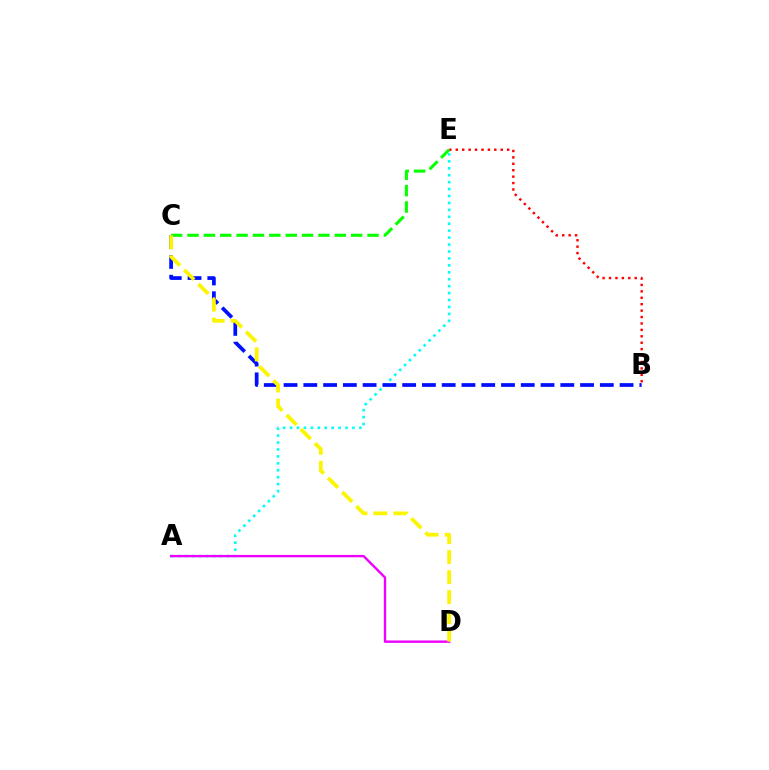{('A', 'E'): [{'color': '#00fff6', 'line_style': 'dotted', 'thickness': 1.88}], ('B', 'E'): [{'color': '#ff0000', 'line_style': 'dotted', 'thickness': 1.74}], ('A', 'D'): [{'color': '#ee00ff', 'line_style': 'solid', 'thickness': 1.71}], ('B', 'C'): [{'color': '#0010ff', 'line_style': 'dashed', 'thickness': 2.69}], ('C', 'E'): [{'color': '#08ff00', 'line_style': 'dashed', 'thickness': 2.22}], ('C', 'D'): [{'color': '#fcf500', 'line_style': 'dashed', 'thickness': 2.72}]}